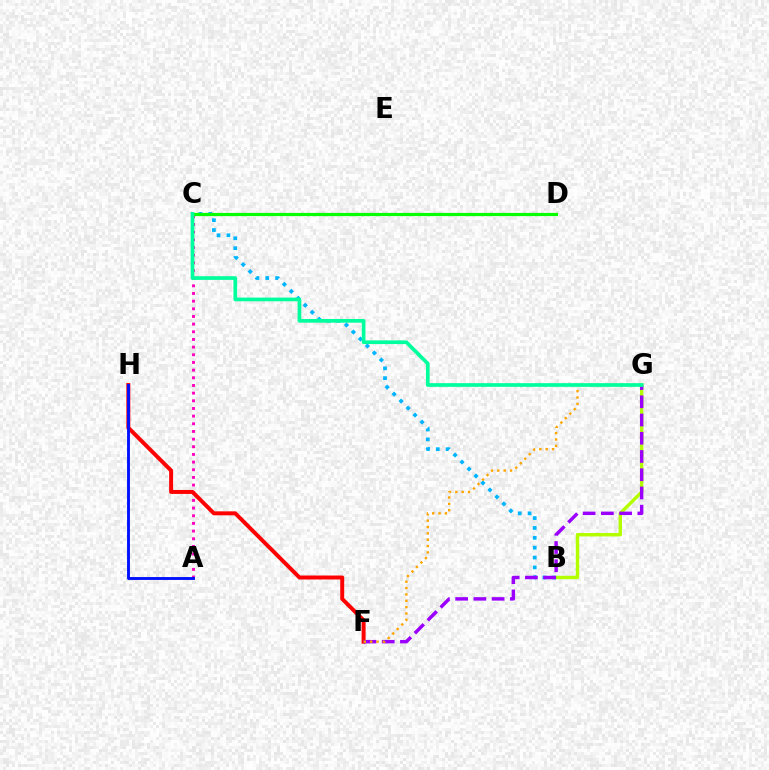{('B', 'G'): [{'color': '#b3ff00', 'line_style': 'solid', 'thickness': 2.45}], ('B', 'C'): [{'color': '#00b5ff', 'line_style': 'dotted', 'thickness': 2.68}], ('A', 'C'): [{'color': '#ff00bd', 'line_style': 'dotted', 'thickness': 2.08}], ('F', 'H'): [{'color': '#ff0000', 'line_style': 'solid', 'thickness': 2.85}], ('F', 'G'): [{'color': '#9b00ff', 'line_style': 'dashed', 'thickness': 2.48}, {'color': '#ffa500', 'line_style': 'dotted', 'thickness': 1.73}], ('C', 'D'): [{'color': '#08ff00', 'line_style': 'solid', 'thickness': 2.31}], ('A', 'H'): [{'color': '#0010ff', 'line_style': 'solid', 'thickness': 2.08}], ('C', 'G'): [{'color': '#00ff9d', 'line_style': 'solid', 'thickness': 2.66}]}